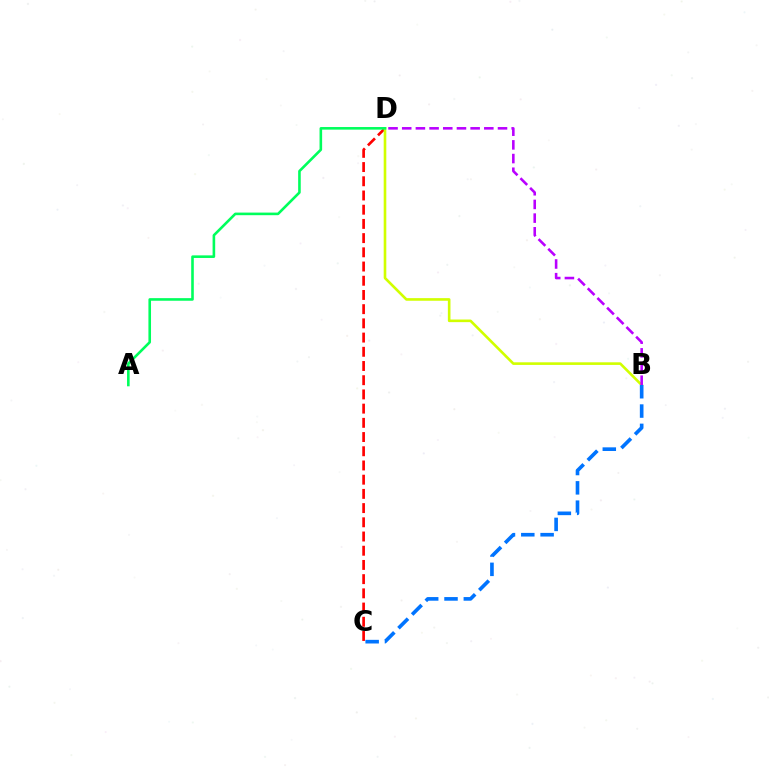{('C', 'D'): [{'color': '#ff0000', 'line_style': 'dashed', 'thickness': 1.93}], ('B', 'D'): [{'color': '#d1ff00', 'line_style': 'solid', 'thickness': 1.89}, {'color': '#b900ff', 'line_style': 'dashed', 'thickness': 1.86}], ('B', 'C'): [{'color': '#0074ff', 'line_style': 'dashed', 'thickness': 2.62}], ('A', 'D'): [{'color': '#00ff5c', 'line_style': 'solid', 'thickness': 1.87}]}